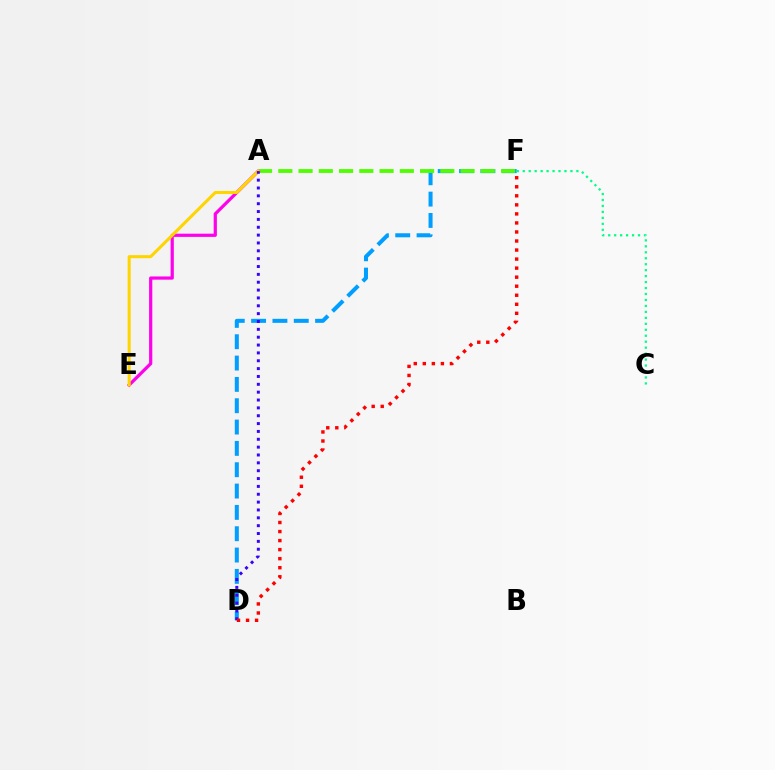{('D', 'F'): [{'color': '#009eff', 'line_style': 'dashed', 'thickness': 2.9}, {'color': '#ff0000', 'line_style': 'dotted', 'thickness': 2.46}], ('A', 'F'): [{'color': '#4fff00', 'line_style': 'dashed', 'thickness': 2.75}], ('A', 'E'): [{'color': '#ff00ed', 'line_style': 'solid', 'thickness': 2.31}, {'color': '#ffd500', 'line_style': 'solid', 'thickness': 2.2}], ('C', 'F'): [{'color': '#00ff86', 'line_style': 'dotted', 'thickness': 1.62}], ('A', 'D'): [{'color': '#3700ff', 'line_style': 'dotted', 'thickness': 2.13}]}